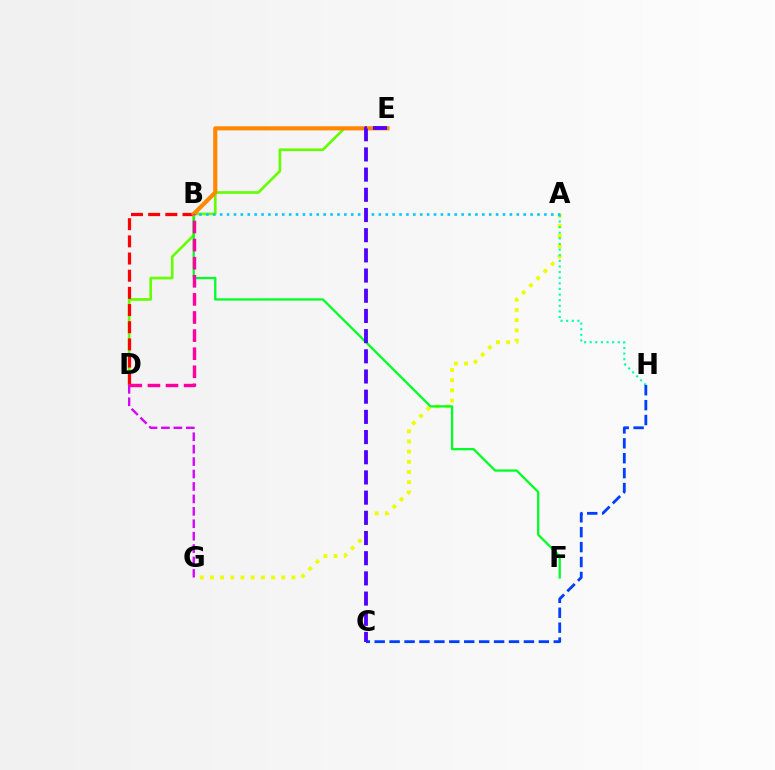{('D', 'E'): [{'color': '#66ff00', 'line_style': 'solid', 'thickness': 1.93}], ('B', 'D'): [{'color': '#ff0000', 'line_style': 'dashed', 'thickness': 2.33}, {'color': '#ff00a0', 'line_style': 'dashed', 'thickness': 2.46}], ('A', 'G'): [{'color': '#eeff00', 'line_style': 'dotted', 'thickness': 2.77}], ('A', 'H'): [{'color': '#00ffaf', 'line_style': 'dotted', 'thickness': 1.53}], ('B', 'F'): [{'color': '#00ff27', 'line_style': 'solid', 'thickness': 1.65}], ('B', 'E'): [{'color': '#ff8800', 'line_style': 'solid', 'thickness': 2.98}], ('A', 'B'): [{'color': '#00c7ff', 'line_style': 'dotted', 'thickness': 1.87}], ('C', 'H'): [{'color': '#003fff', 'line_style': 'dashed', 'thickness': 2.03}], ('D', 'G'): [{'color': '#d600ff', 'line_style': 'dashed', 'thickness': 1.69}], ('C', 'E'): [{'color': '#4f00ff', 'line_style': 'dashed', 'thickness': 2.74}]}